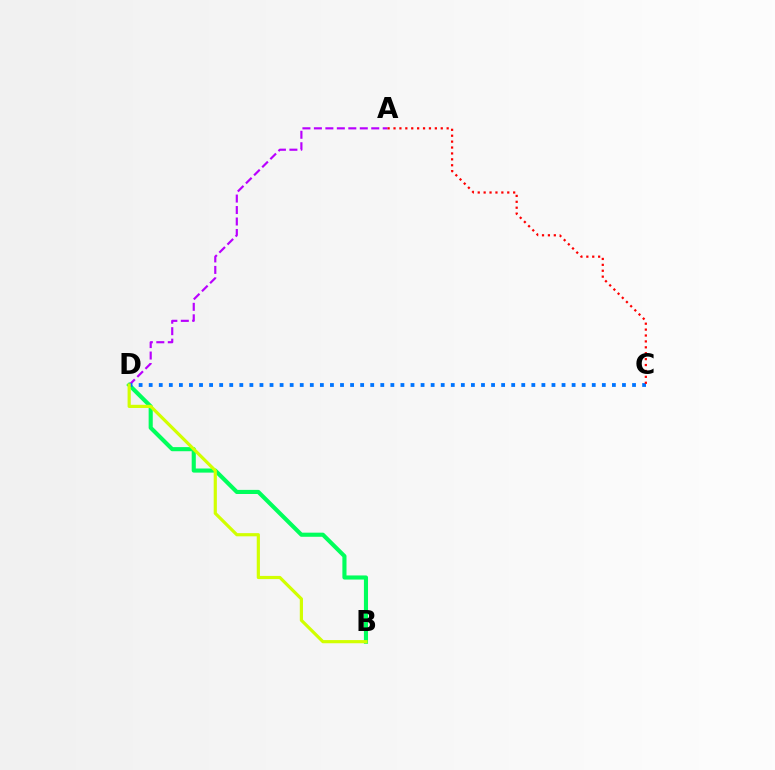{('A', 'D'): [{'color': '#b900ff', 'line_style': 'dashed', 'thickness': 1.56}], ('B', 'D'): [{'color': '#00ff5c', 'line_style': 'solid', 'thickness': 2.96}, {'color': '#d1ff00', 'line_style': 'solid', 'thickness': 2.29}], ('C', 'D'): [{'color': '#0074ff', 'line_style': 'dotted', 'thickness': 2.74}], ('A', 'C'): [{'color': '#ff0000', 'line_style': 'dotted', 'thickness': 1.6}]}